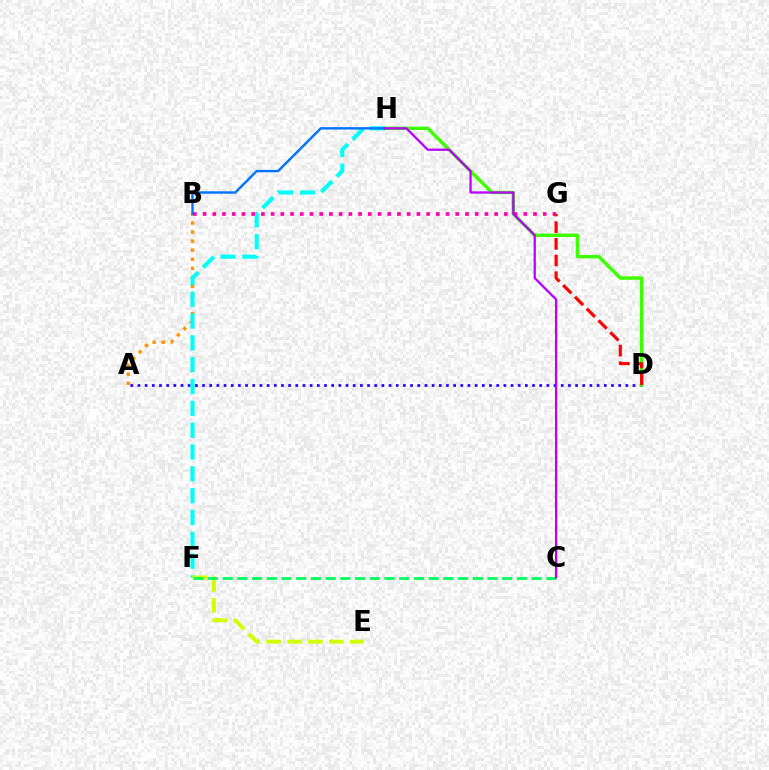{('A', 'D'): [{'color': '#2500ff', 'line_style': 'dotted', 'thickness': 1.95}], ('A', 'B'): [{'color': '#ff9400', 'line_style': 'dotted', 'thickness': 2.46}], ('F', 'H'): [{'color': '#00fff6', 'line_style': 'dashed', 'thickness': 2.97}], ('D', 'H'): [{'color': '#3dff00', 'line_style': 'solid', 'thickness': 2.48}], ('B', 'G'): [{'color': '#ff00ac', 'line_style': 'dotted', 'thickness': 2.64}], ('B', 'H'): [{'color': '#0074ff', 'line_style': 'solid', 'thickness': 1.72}], ('D', 'G'): [{'color': '#ff0000', 'line_style': 'dashed', 'thickness': 2.26}], ('E', 'F'): [{'color': '#d1ff00', 'line_style': 'dashed', 'thickness': 2.84}], ('C', 'F'): [{'color': '#00ff5c', 'line_style': 'dashed', 'thickness': 2.0}], ('C', 'H'): [{'color': '#b900ff', 'line_style': 'solid', 'thickness': 1.64}]}